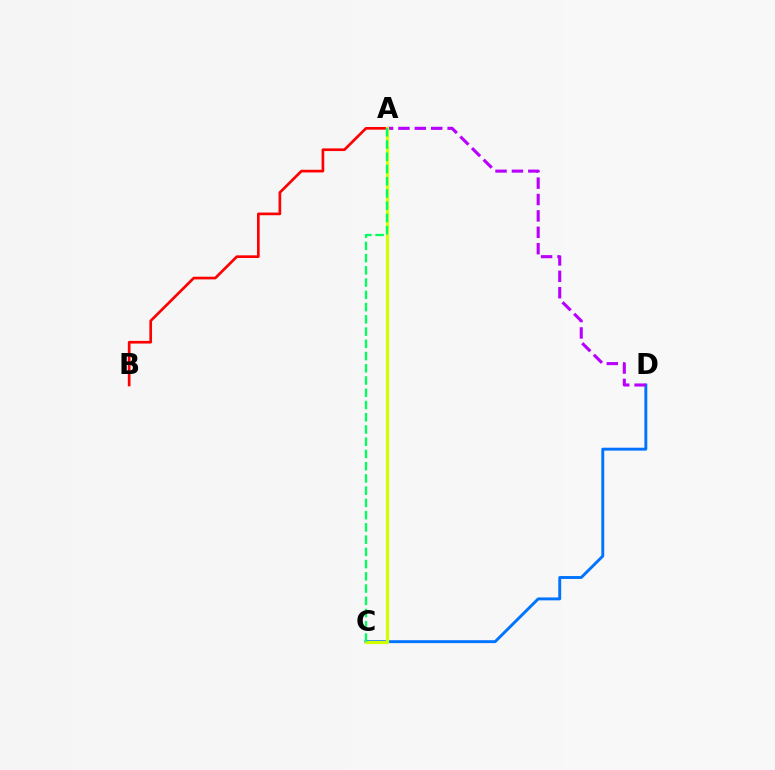{('C', 'D'): [{'color': '#0074ff', 'line_style': 'solid', 'thickness': 2.09}], ('A', 'D'): [{'color': '#b900ff', 'line_style': 'dashed', 'thickness': 2.23}], ('A', 'B'): [{'color': '#ff0000', 'line_style': 'solid', 'thickness': 1.93}], ('A', 'C'): [{'color': '#d1ff00', 'line_style': 'solid', 'thickness': 2.28}, {'color': '#00ff5c', 'line_style': 'dashed', 'thickness': 1.66}]}